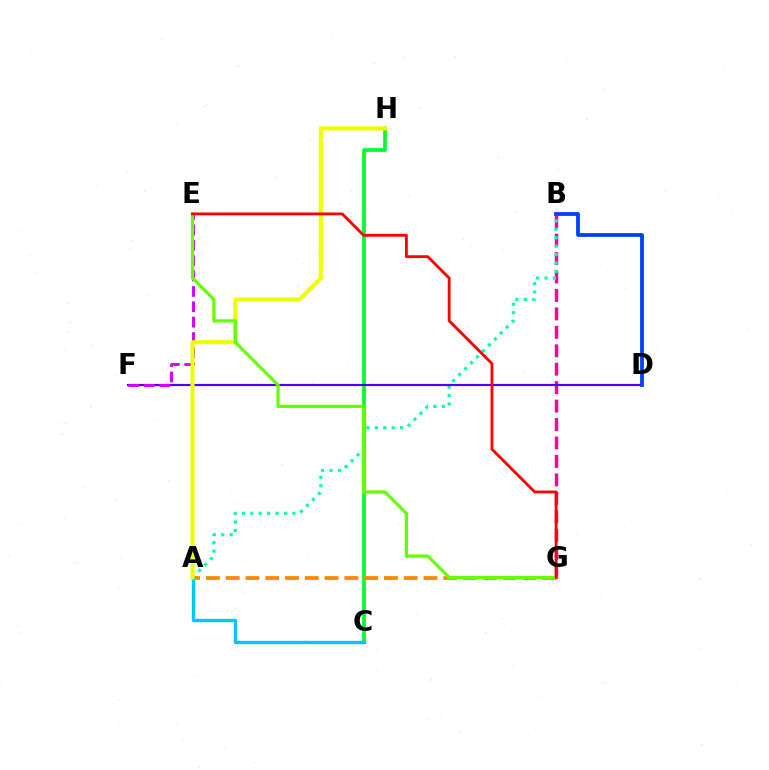{('B', 'G'): [{'color': '#ff00a0', 'line_style': 'dashed', 'thickness': 2.51}], ('C', 'H'): [{'color': '#00ff27', 'line_style': 'solid', 'thickness': 2.64}], ('A', 'B'): [{'color': '#00ffaf', 'line_style': 'dotted', 'thickness': 2.29}], ('A', 'G'): [{'color': '#ff8800', 'line_style': 'dashed', 'thickness': 2.69}], ('A', 'C'): [{'color': '#00c7ff', 'line_style': 'solid', 'thickness': 2.42}], ('D', 'F'): [{'color': '#4f00ff', 'line_style': 'solid', 'thickness': 1.54}], ('E', 'F'): [{'color': '#d600ff', 'line_style': 'dashed', 'thickness': 2.09}], ('B', 'D'): [{'color': '#003fff', 'line_style': 'solid', 'thickness': 2.72}], ('A', 'H'): [{'color': '#eeff00', 'line_style': 'solid', 'thickness': 2.93}], ('E', 'G'): [{'color': '#66ff00', 'line_style': 'solid', 'thickness': 2.31}, {'color': '#ff0000', 'line_style': 'solid', 'thickness': 2.03}]}